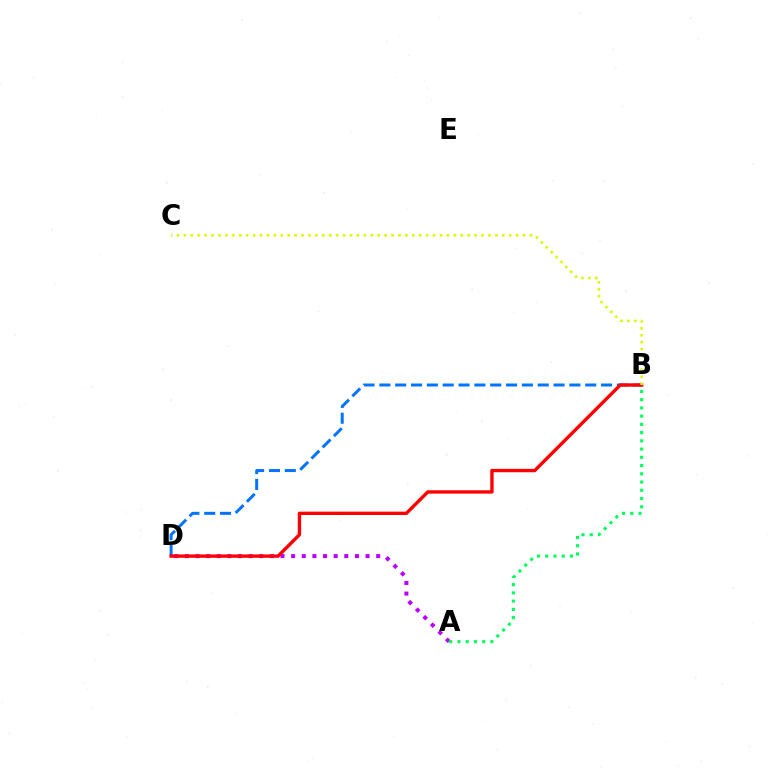{('B', 'D'): [{'color': '#0074ff', 'line_style': 'dashed', 'thickness': 2.15}, {'color': '#ff0000', 'line_style': 'solid', 'thickness': 2.42}], ('A', 'D'): [{'color': '#b900ff', 'line_style': 'dotted', 'thickness': 2.89}], ('A', 'B'): [{'color': '#00ff5c', 'line_style': 'dotted', 'thickness': 2.24}], ('B', 'C'): [{'color': '#d1ff00', 'line_style': 'dotted', 'thickness': 1.88}]}